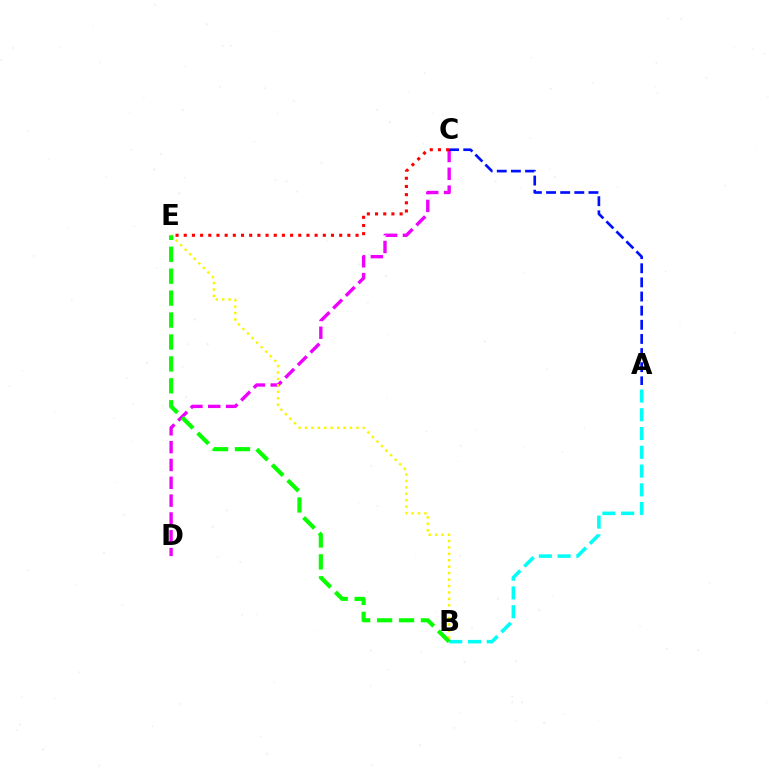{('C', 'D'): [{'color': '#ee00ff', 'line_style': 'dashed', 'thickness': 2.42}], ('C', 'E'): [{'color': '#ff0000', 'line_style': 'dotted', 'thickness': 2.22}], ('B', 'E'): [{'color': '#fcf500', 'line_style': 'dotted', 'thickness': 1.75}, {'color': '#08ff00', 'line_style': 'dashed', 'thickness': 2.98}], ('A', 'B'): [{'color': '#00fff6', 'line_style': 'dashed', 'thickness': 2.55}], ('A', 'C'): [{'color': '#0010ff', 'line_style': 'dashed', 'thickness': 1.92}]}